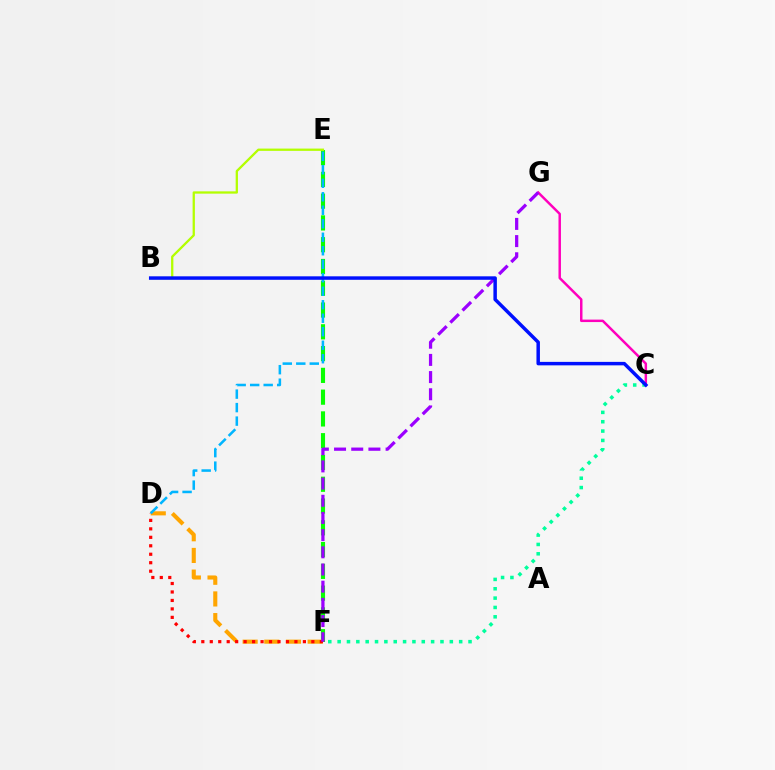{('E', 'F'): [{'color': '#08ff00', 'line_style': 'dashed', 'thickness': 2.96}], ('B', 'E'): [{'color': '#b3ff00', 'line_style': 'solid', 'thickness': 1.65}], ('C', 'F'): [{'color': '#00ff9d', 'line_style': 'dotted', 'thickness': 2.54}], ('D', 'F'): [{'color': '#ffa500', 'line_style': 'dashed', 'thickness': 2.94}, {'color': '#ff0000', 'line_style': 'dotted', 'thickness': 2.3}], ('C', 'G'): [{'color': '#ff00bd', 'line_style': 'solid', 'thickness': 1.78}], ('D', 'E'): [{'color': '#00b5ff', 'line_style': 'dashed', 'thickness': 1.83}], ('F', 'G'): [{'color': '#9b00ff', 'line_style': 'dashed', 'thickness': 2.33}], ('B', 'C'): [{'color': '#0010ff', 'line_style': 'solid', 'thickness': 2.5}]}